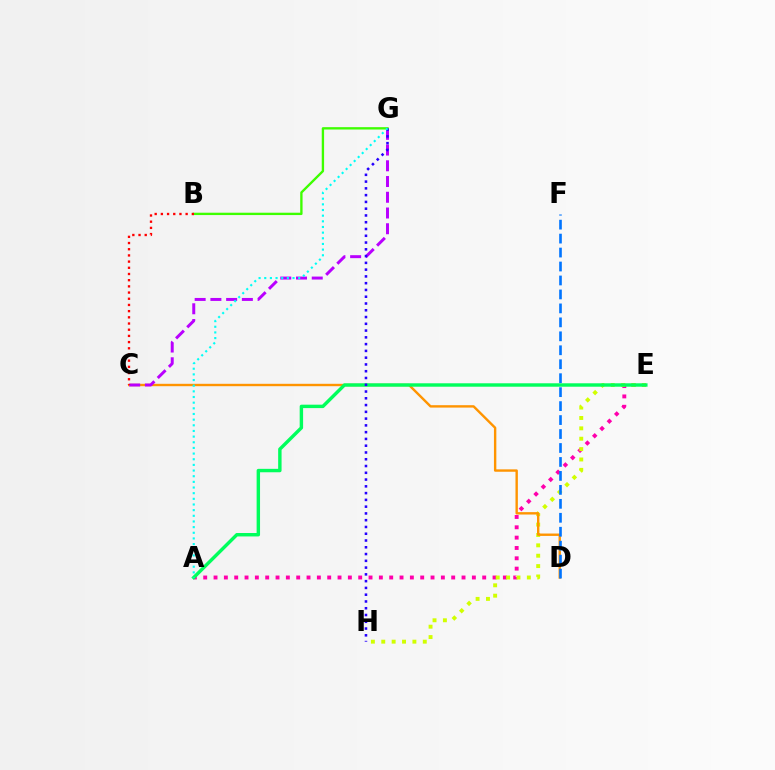{('A', 'E'): [{'color': '#ff00ac', 'line_style': 'dotted', 'thickness': 2.81}, {'color': '#00ff5c', 'line_style': 'solid', 'thickness': 2.46}], ('E', 'H'): [{'color': '#d1ff00', 'line_style': 'dotted', 'thickness': 2.82}], ('C', 'D'): [{'color': '#ff9400', 'line_style': 'solid', 'thickness': 1.72}], ('C', 'G'): [{'color': '#b900ff', 'line_style': 'dashed', 'thickness': 2.14}], ('B', 'G'): [{'color': '#3dff00', 'line_style': 'solid', 'thickness': 1.69}], ('D', 'F'): [{'color': '#0074ff', 'line_style': 'dashed', 'thickness': 1.9}], ('G', 'H'): [{'color': '#2500ff', 'line_style': 'dotted', 'thickness': 1.84}], ('B', 'C'): [{'color': '#ff0000', 'line_style': 'dotted', 'thickness': 1.68}], ('A', 'G'): [{'color': '#00fff6', 'line_style': 'dotted', 'thickness': 1.54}]}